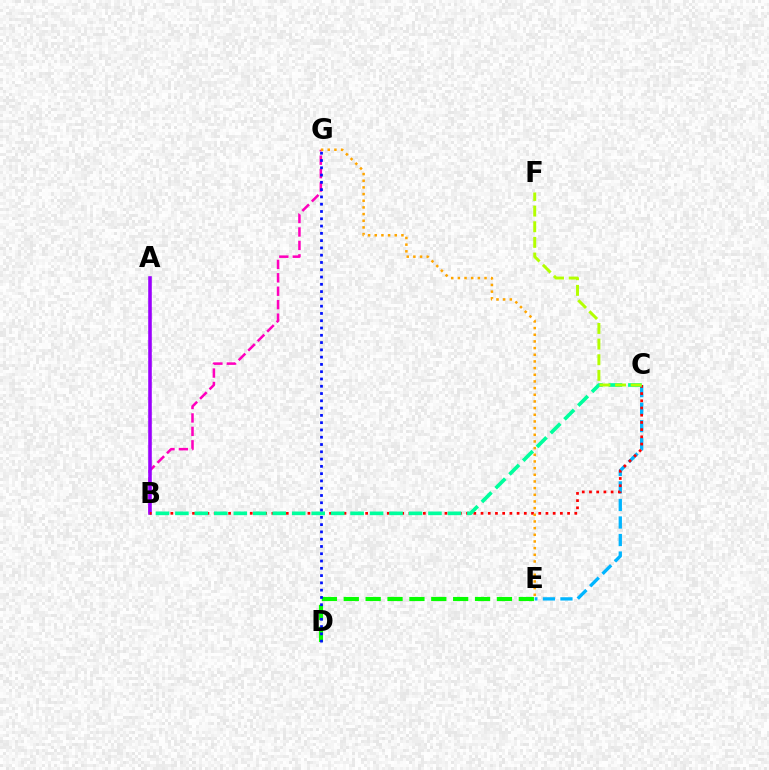{('D', 'E'): [{'color': '#08ff00', 'line_style': 'dashed', 'thickness': 2.97}], ('B', 'G'): [{'color': '#ff00bd', 'line_style': 'dashed', 'thickness': 1.83}], ('C', 'E'): [{'color': '#00b5ff', 'line_style': 'dashed', 'thickness': 2.38}], ('A', 'B'): [{'color': '#9b00ff', 'line_style': 'solid', 'thickness': 2.58}], ('B', 'C'): [{'color': '#ff0000', 'line_style': 'dotted', 'thickness': 1.96}, {'color': '#00ff9d', 'line_style': 'dashed', 'thickness': 2.64}], ('E', 'G'): [{'color': '#ffa500', 'line_style': 'dotted', 'thickness': 1.81}], ('D', 'G'): [{'color': '#0010ff', 'line_style': 'dotted', 'thickness': 1.98}], ('C', 'F'): [{'color': '#b3ff00', 'line_style': 'dashed', 'thickness': 2.13}]}